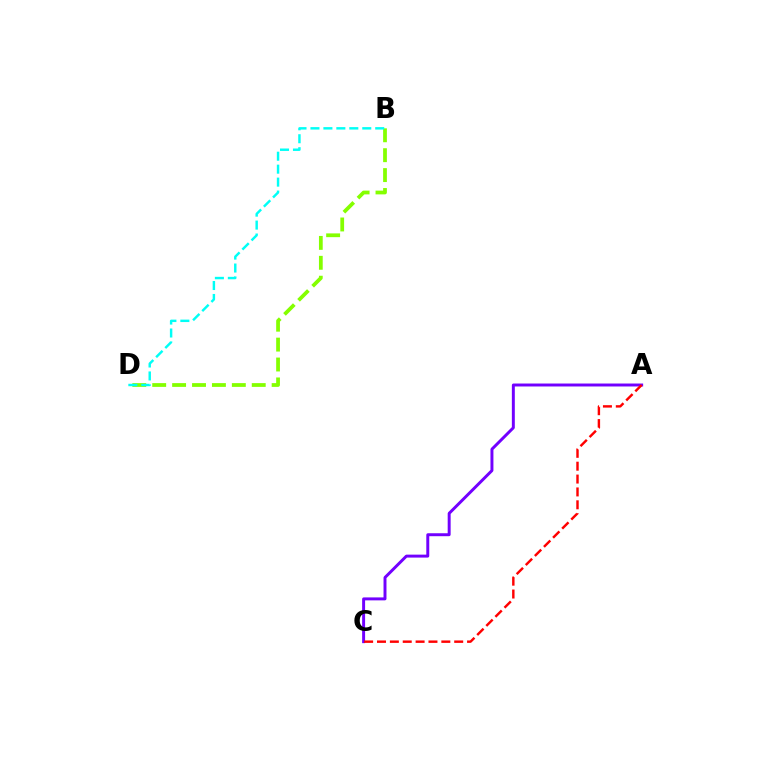{('B', 'D'): [{'color': '#84ff00', 'line_style': 'dashed', 'thickness': 2.7}, {'color': '#00fff6', 'line_style': 'dashed', 'thickness': 1.76}], ('A', 'C'): [{'color': '#7200ff', 'line_style': 'solid', 'thickness': 2.13}, {'color': '#ff0000', 'line_style': 'dashed', 'thickness': 1.75}]}